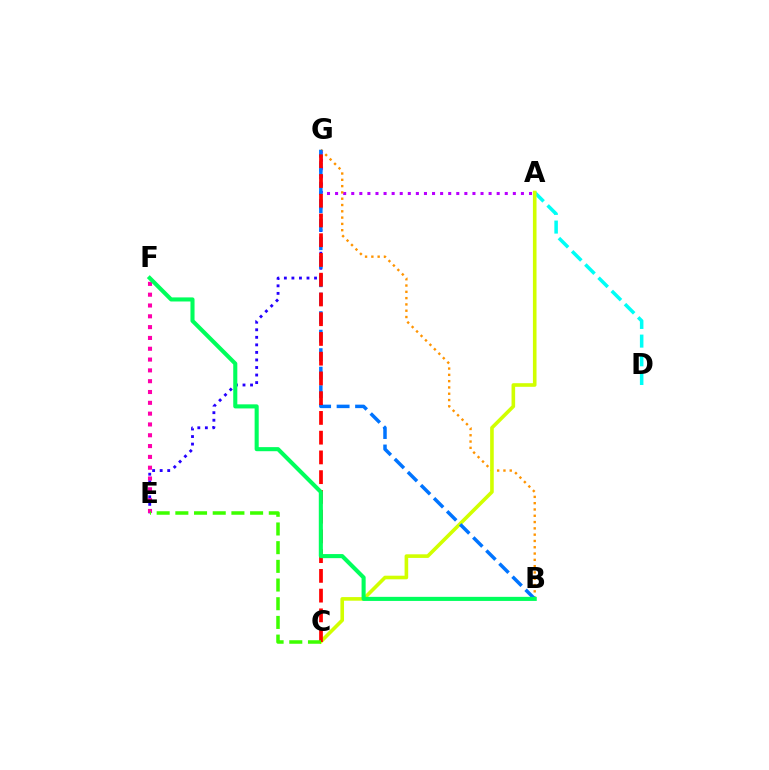{('A', 'G'): [{'color': '#b900ff', 'line_style': 'dotted', 'thickness': 2.2}], ('A', 'D'): [{'color': '#00fff6', 'line_style': 'dashed', 'thickness': 2.54}], ('E', 'G'): [{'color': '#2500ff', 'line_style': 'dotted', 'thickness': 2.05}], ('B', 'G'): [{'color': '#ff9400', 'line_style': 'dotted', 'thickness': 1.71}, {'color': '#0074ff', 'line_style': 'dashed', 'thickness': 2.51}], ('E', 'F'): [{'color': '#ff00ac', 'line_style': 'dotted', 'thickness': 2.94}], ('A', 'C'): [{'color': '#d1ff00', 'line_style': 'solid', 'thickness': 2.6}], ('C', 'G'): [{'color': '#ff0000', 'line_style': 'dashed', 'thickness': 2.68}], ('B', 'F'): [{'color': '#00ff5c', 'line_style': 'solid', 'thickness': 2.94}], ('C', 'E'): [{'color': '#3dff00', 'line_style': 'dashed', 'thickness': 2.54}]}